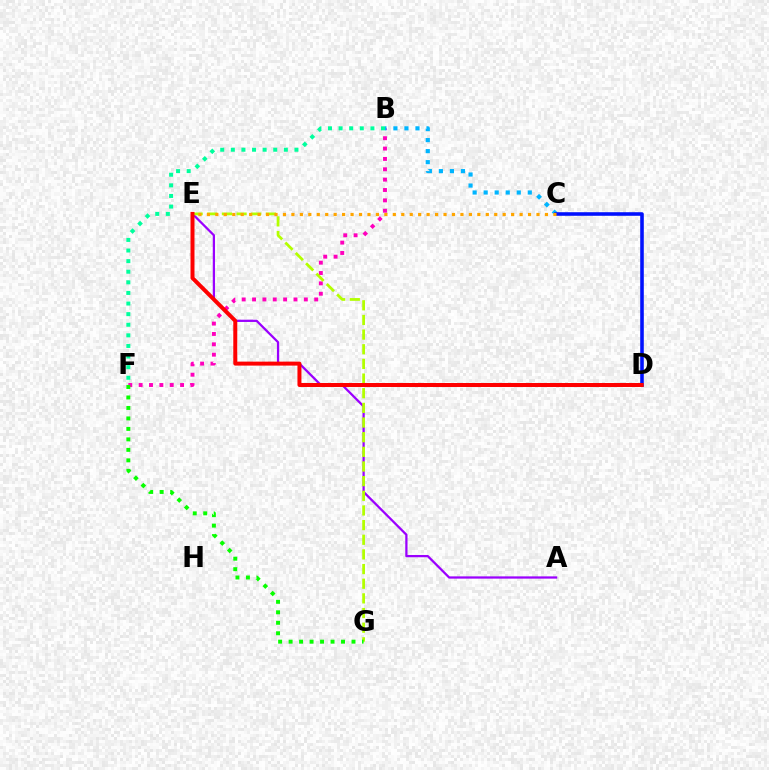{('B', 'F'): [{'color': '#ff00bd', 'line_style': 'dotted', 'thickness': 2.81}, {'color': '#00ff9d', 'line_style': 'dotted', 'thickness': 2.88}], ('B', 'C'): [{'color': '#00b5ff', 'line_style': 'dotted', 'thickness': 3.0}], ('A', 'E'): [{'color': '#9b00ff', 'line_style': 'solid', 'thickness': 1.62}], ('E', 'G'): [{'color': '#b3ff00', 'line_style': 'dashed', 'thickness': 1.99}], ('C', 'D'): [{'color': '#0010ff', 'line_style': 'solid', 'thickness': 2.58}], ('F', 'G'): [{'color': '#08ff00', 'line_style': 'dotted', 'thickness': 2.85}], ('D', 'E'): [{'color': '#ff0000', 'line_style': 'solid', 'thickness': 2.87}], ('C', 'E'): [{'color': '#ffa500', 'line_style': 'dotted', 'thickness': 2.3}]}